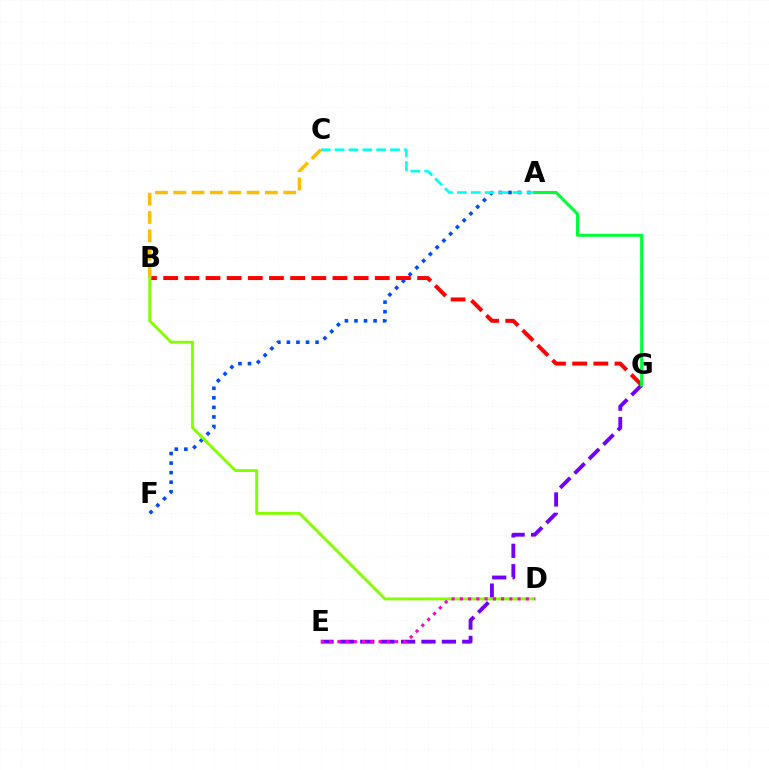{('A', 'F'): [{'color': '#004bff', 'line_style': 'dotted', 'thickness': 2.59}], ('A', 'C'): [{'color': '#00fff6', 'line_style': 'dashed', 'thickness': 1.88}], ('E', 'G'): [{'color': '#7200ff', 'line_style': 'dashed', 'thickness': 2.77}], ('B', 'G'): [{'color': '#ff0000', 'line_style': 'dashed', 'thickness': 2.88}], ('B', 'C'): [{'color': '#ffbd00', 'line_style': 'dashed', 'thickness': 2.49}], ('B', 'D'): [{'color': '#84ff00', 'line_style': 'solid', 'thickness': 2.09}], ('D', 'E'): [{'color': '#ff00cf', 'line_style': 'dotted', 'thickness': 2.24}], ('A', 'G'): [{'color': '#00ff39', 'line_style': 'solid', 'thickness': 2.2}]}